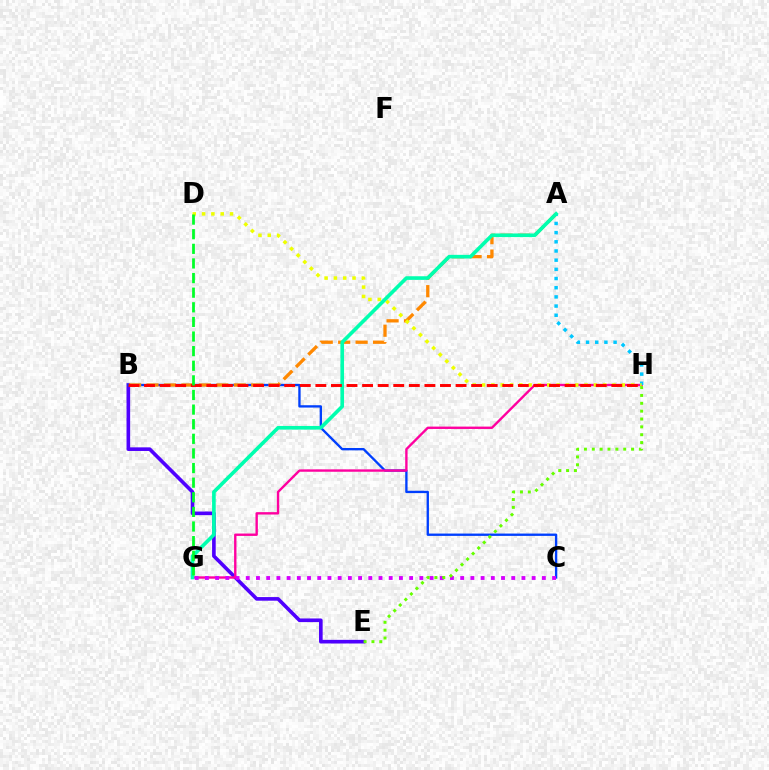{('B', 'E'): [{'color': '#4f00ff', 'line_style': 'solid', 'thickness': 2.61}], ('B', 'C'): [{'color': '#003fff', 'line_style': 'solid', 'thickness': 1.68}], ('G', 'H'): [{'color': '#ff00a0', 'line_style': 'solid', 'thickness': 1.71}], ('A', 'B'): [{'color': '#ff8800', 'line_style': 'dashed', 'thickness': 2.37}], ('A', 'H'): [{'color': '#00c7ff', 'line_style': 'dotted', 'thickness': 2.49}], ('D', 'H'): [{'color': '#eeff00', 'line_style': 'dotted', 'thickness': 2.53}], ('A', 'G'): [{'color': '#00ffaf', 'line_style': 'solid', 'thickness': 2.62}], ('B', 'H'): [{'color': '#ff0000', 'line_style': 'dashed', 'thickness': 2.12}], ('C', 'G'): [{'color': '#d600ff', 'line_style': 'dotted', 'thickness': 2.77}], ('D', 'G'): [{'color': '#00ff27', 'line_style': 'dashed', 'thickness': 1.99}], ('E', 'H'): [{'color': '#66ff00', 'line_style': 'dotted', 'thickness': 2.13}]}